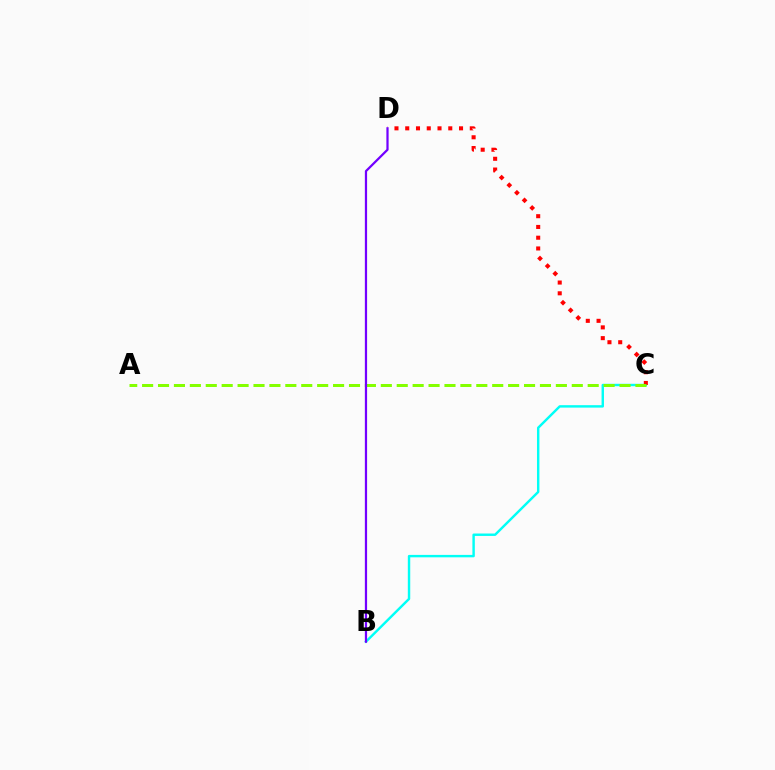{('B', 'C'): [{'color': '#00fff6', 'line_style': 'solid', 'thickness': 1.74}], ('C', 'D'): [{'color': '#ff0000', 'line_style': 'dotted', 'thickness': 2.92}], ('A', 'C'): [{'color': '#84ff00', 'line_style': 'dashed', 'thickness': 2.16}], ('B', 'D'): [{'color': '#7200ff', 'line_style': 'solid', 'thickness': 1.61}]}